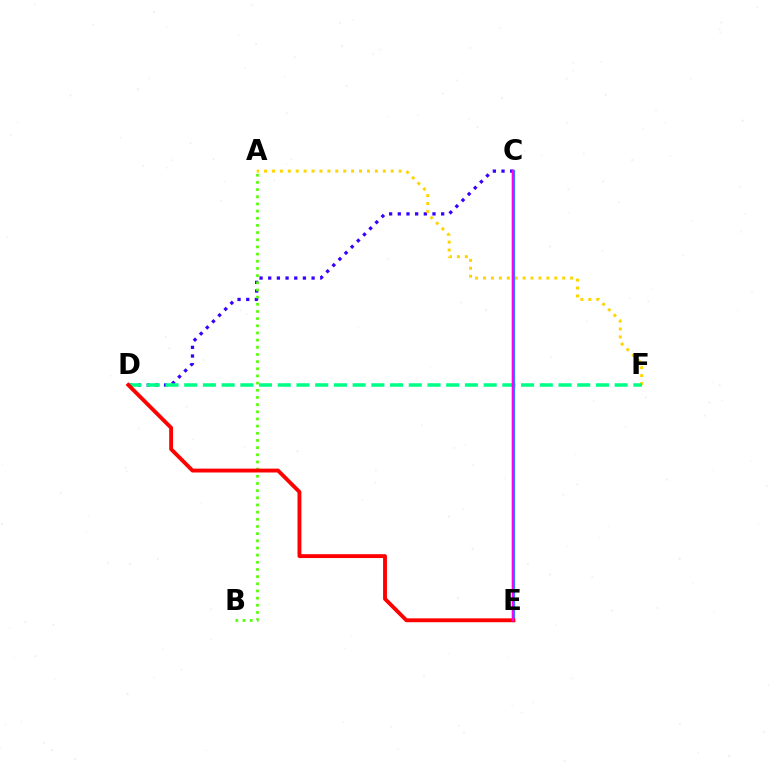{('C', 'D'): [{'color': '#3700ff', 'line_style': 'dotted', 'thickness': 2.36}], ('A', 'B'): [{'color': '#4fff00', 'line_style': 'dotted', 'thickness': 1.95}], ('A', 'F'): [{'color': '#ffd500', 'line_style': 'dotted', 'thickness': 2.15}], ('D', 'F'): [{'color': '#00ff86', 'line_style': 'dashed', 'thickness': 2.54}], ('C', 'E'): [{'color': '#009eff', 'line_style': 'solid', 'thickness': 2.36}, {'color': '#ff00ed', 'line_style': 'solid', 'thickness': 1.75}], ('D', 'E'): [{'color': '#ff0000', 'line_style': 'solid', 'thickness': 2.78}]}